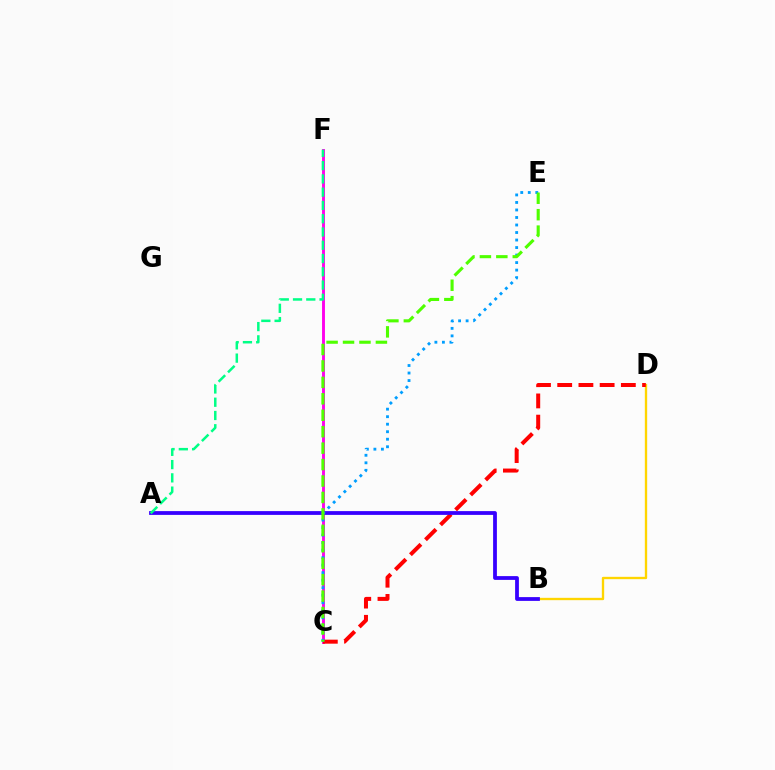{('C', 'F'): [{'color': '#ff00ed', 'line_style': 'solid', 'thickness': 2.09}], ('B', 'D'): [{'color': '#ffd500', 'line_style': 'solid', 'thickness': 1.69}], ('C', 'D'): [{'color': '#ff0000', 'line_style': 'dashed', 'thickness': 2.88}], ('A', 'B'): [{'color': '#3700ff', 'line_style': 'solid', 'thickness': 2.72}], ('C', 'E'): [{'color': '#009eff', 'line_style': 'dotted', 'thickness': 2.04}, {'color': '#4fff00', 'line_style': 'dashed', 'thickness': 2.23}], ('A', 'F'): [{'color': '#00ff86', 'line_style': 'dashed', 'thickness': 1.8}]}